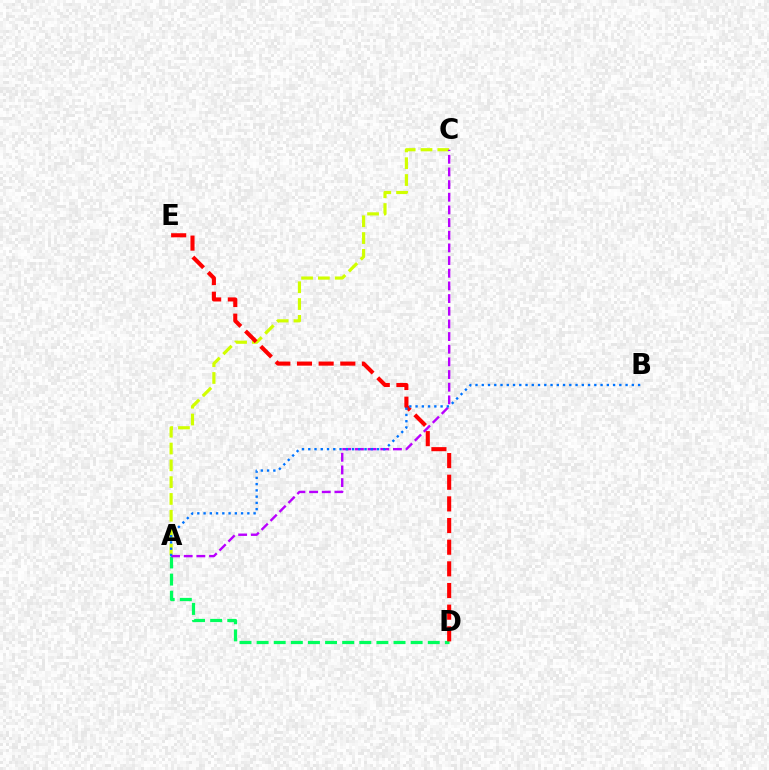{('A', 'C'): [{'color': '#d1ff00', 'line_style': 'dashed', 'thickness': 2.28}, {'color': '#b900ff', 'line_style': 'dashed', 'thickness': 1.72}], ('A', 'D'): [{'color': '#00ff5c', 'line_style': 'dashed', 'thickness': 2.32}], ('D', 'E'): [{'color': '#ff0000', 'line_style': 'dashed', 'thickness': 2.94}], ('A', 'B'): [{'color': '#0074ff', 'line_style': 'dotted', 'thickness': 1.7}]}